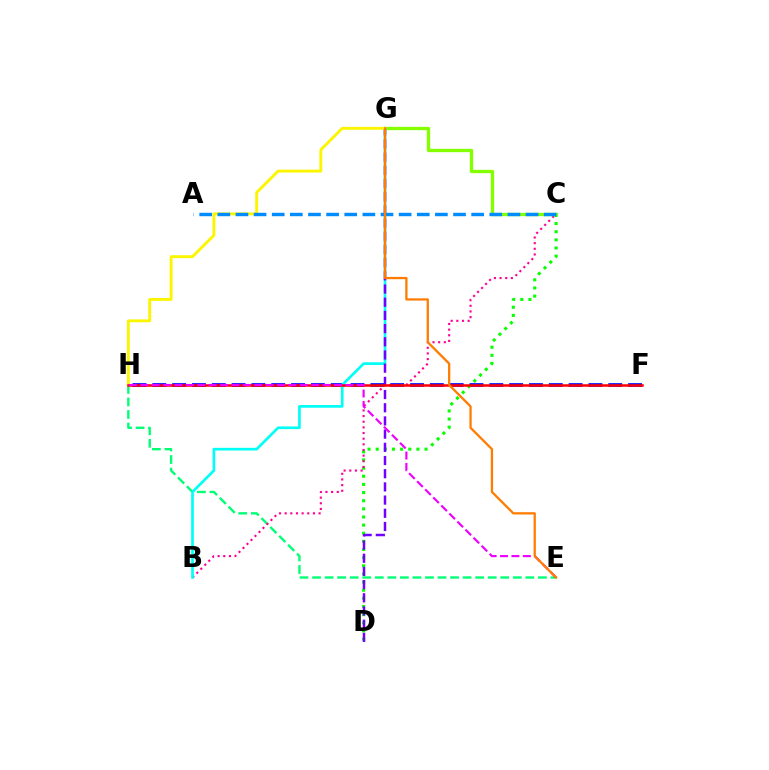{('F', 'H'): [{'color': '#0010ff', 'line_style': 'dashed', 'thickness': 2.69}, {'color': '#ff0000', 'line_style': 'solid', 'thickness': 1.82}], ('C', 'D'): [{'color': '#08ff00', 'line_style': 'dotted', 'thickness': 2.21}], ('E', 'H'): [{'color': '#00ff74', 'line_style': 'dashed', 'thickness': 1.7}, {'color': '#ee00ff', 'line_style': 'dashed', 'thickness': 1.55}], ('B', 'C'): [{'color': '#ff0094', 'line_style': 'dotted', 'thickness': 1.54}], ('C', 'G'): [{'color': '#84ff00', 'line_style': 'solid', 'thickness': 2.4}], ('B', 'G'): [{'color': '#00fff6', 'line_style': 'solid', 'thickness': 1.92}], ('D', 'G'): [{'color': '#7200ff', 'line_style': 'dashed', 'thickness': 1.79}], ('G', 'H'): [{'color': '#fcf500', 'line_style': 'solid', 'thickness': 2.07}], ('A', 'C'): [{'color': '#008cff', 'line_style': 'dashed', 'thickness': 2.46}], ('E', 'G'): [{'color': '#ff7c00', 'line_style': 'solid', 'thickness': 1.65}]}